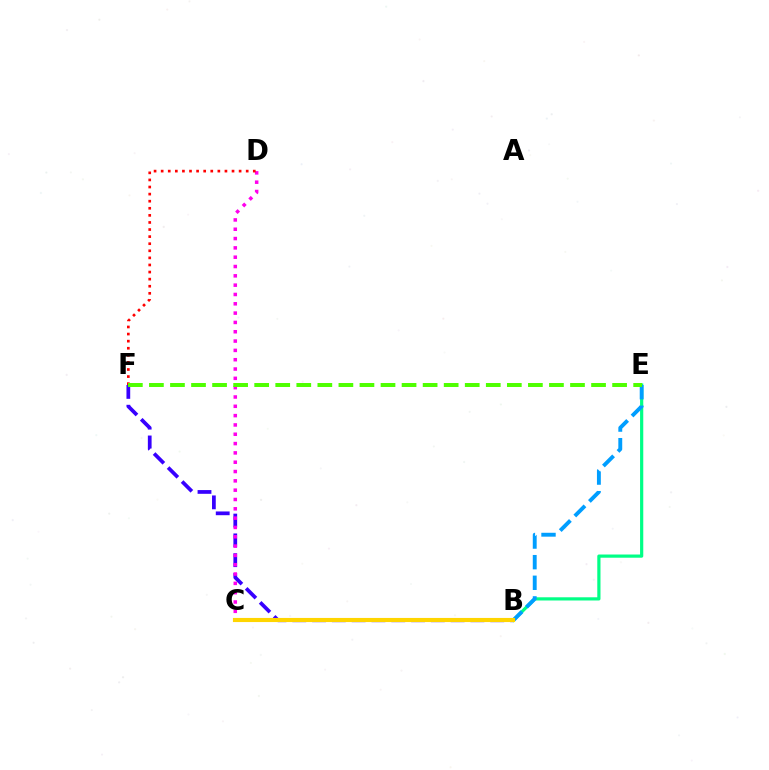{('B', 'F'): [{'color': '#3700ff', 'line_style': 'dashed', 'thickness': 2.69}], ('B', 'E'): [{'color': '#00ff86', 'line_style': 'solid', 'thickness': 2.3}, {'color': '#009eff', 'line_style': 'dashed', 'thickness': 2.8}], ('C', 'D'): [{'color': '#ff00ed', 'line_style': 'dotted', 'thickness': 2.53}], ('B', 'C'): [{'color': '#ffd500', 'line_style': 'solid', 'thickness': 2.97}], ('D', 'F'): [{'color': '#ff0000', 'line_style': 'dotted', 'thickness': 1.93}], ('E', 'F'): [{'color': '#4fff00', 'line_style': 'dashed', 'thickness': 2.86}]}